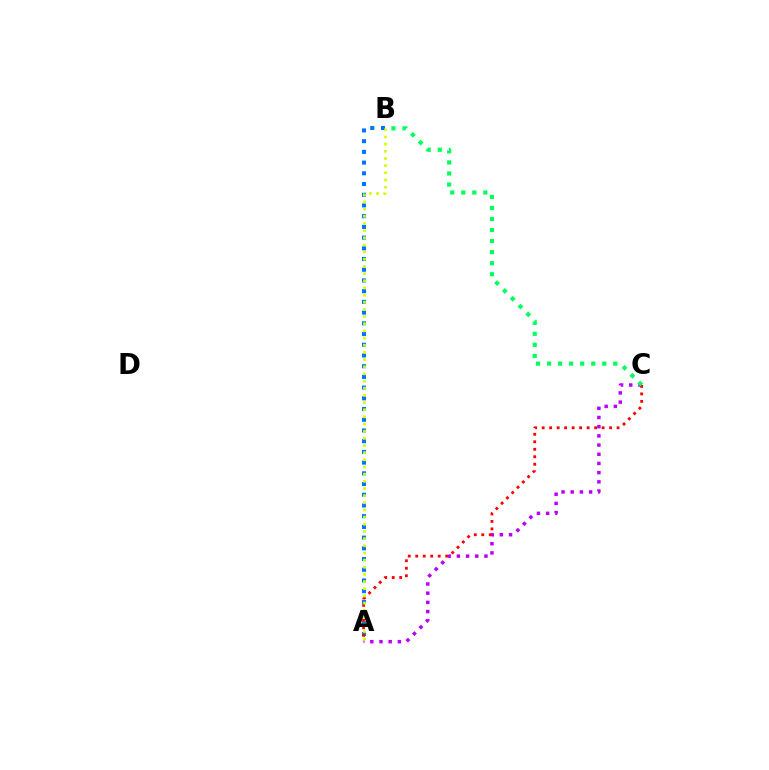{('A', 'C'): [{'color': '#b900ff', 'line_style': 'dotted', 'thickness': 2.5}, {'color': '#ff0000', 'line_style': 'dotted', 'thickness': 2.03}], ('A', 'B'): [{'color': '#0074ff', 'line_style': 'dotted', 'thickness': 2.91}, {'color': '#d1ff00', 'line_style': 'dotted', 'thickness': 1.95}], ('B', 'C'): [{'color': '#00ff5c', 'line_style': 'dotted', 'thickness': 3.0}]}